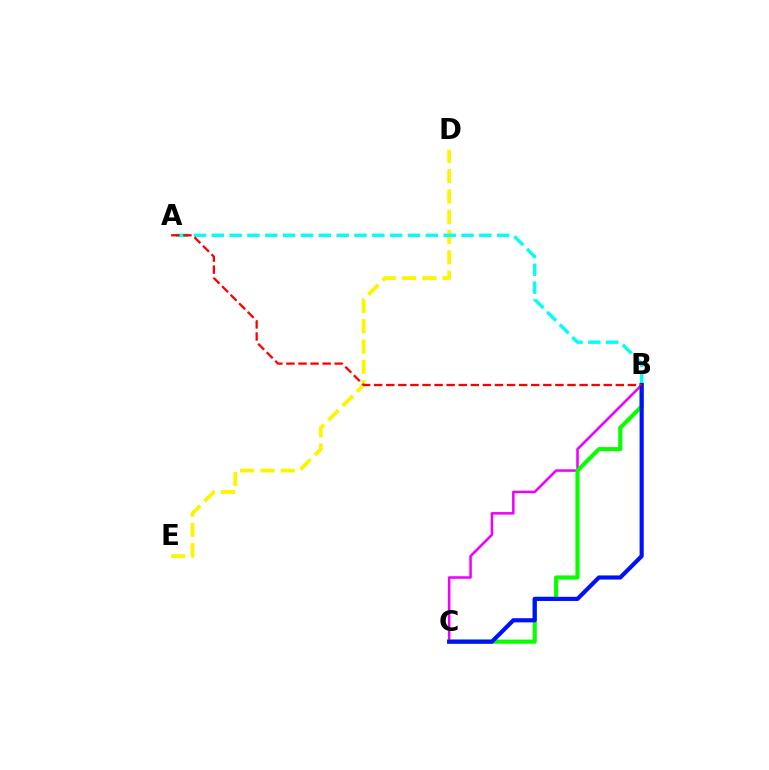{('B', 'C'): [{'color': '#ee00ff', 'line_style': 'solid', 'thickness': 1.82}, {'color': '#08ff00', 'line_style': 'solid', 'thickness': 2.99}, {'color': '#0010ff', 'line_style': 'solid', 'thickness': 2.98}], ('D', 'E'): [{'color': '#fcf500', 'line_style': 'dashed', 'thickness': 2.76}], ('A', 'B'): [{'color': '#00fff6', 'line_style': 'dashed', 'thickness': 2.42}, {'color': '#ff0000', 'line_style': 'dashed', 'thickness': 1.64}]}